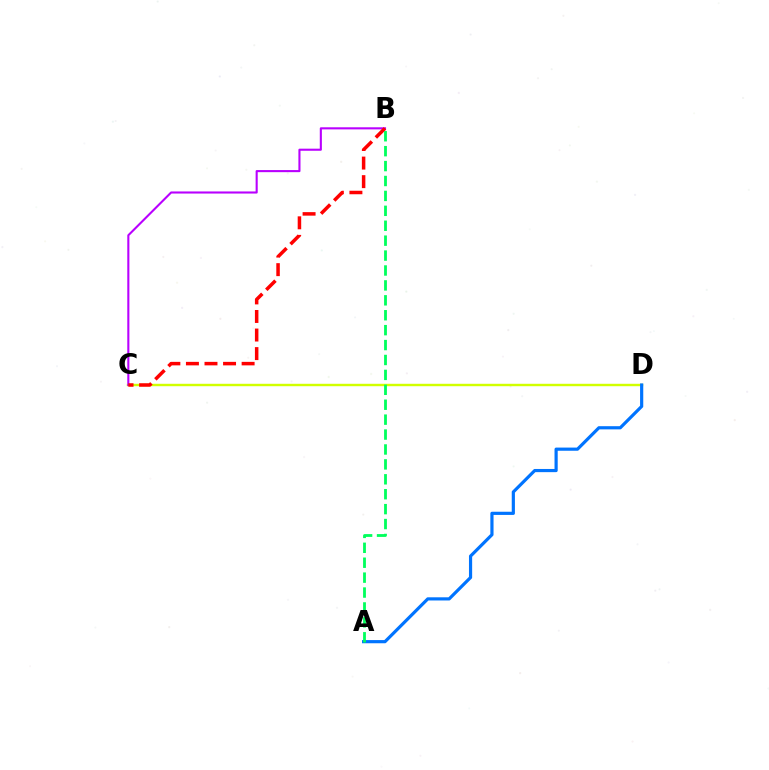{('C', 'D'): [{'color': '#d1ff00', 'line_style': 'solid', 'thickness': 1.74}], ('B', 'C'): [{'color': '#b900ff', 'line_style': 'solid', 'thickness': 1.51}, {'color': '#ff0000', 'line_style': 'dashed', 'thickness': 2.52}], ('A', 'D'): [{'color': '#0074ff', 'line_style': 'solid', 'thickness': 2.29}], ('A', 'B'): [{'color': '#00ff5c', 'line_style': 'dashed', 'thickness': 2.03}]}